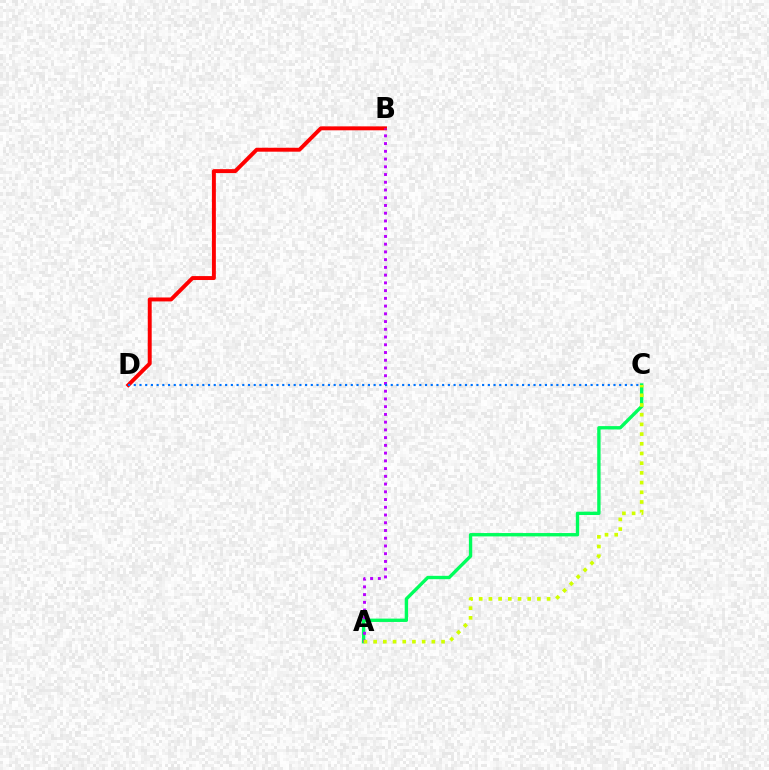{('B', 'D'): [{'color': '#ff0000', 'line_style': 'solid', 'thickness': 2.83}], ('A', 'C'): [{'color': '#00ff5c', 'line_style': 'solid', 'thickness': 2.42}, {'color': '#d1ff00', 'line_style': 'dotted', 'thickness': 2.64}], ('A', 'B'): [{'color': '#b900ff', 'line_style': 'dotted', 'thickness': 2.1}], ('C', 'D'): [{'color': '#0074ff', 'line_style': 'dotted', 'thickness': 1.55}]}